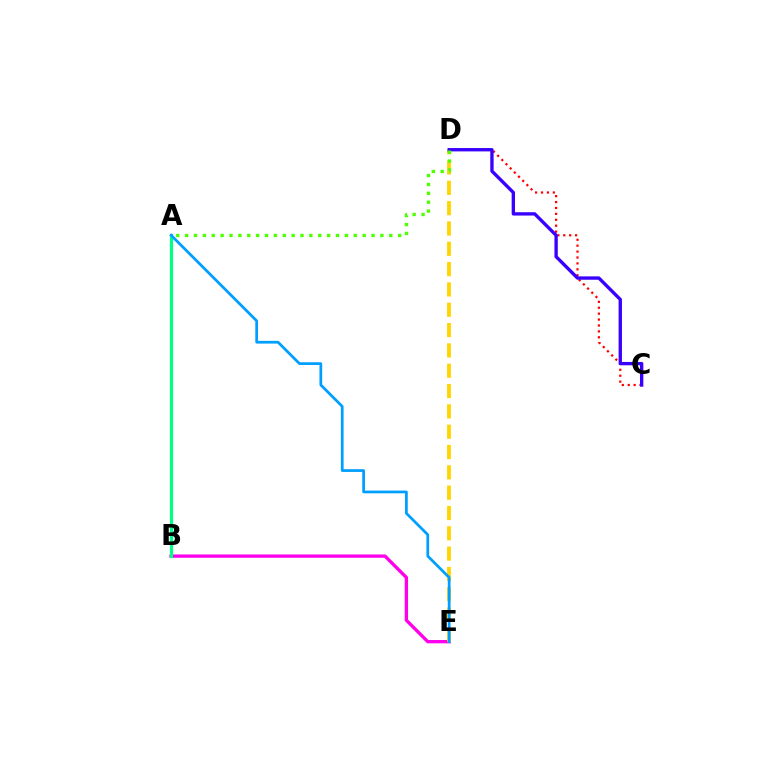{('C', 'D'): [{'color': '#ff0000', 'line_style': 'dotted', 'thickness': 1.61}, {'color': '#3700ff', 'line_style': 'solid', 'thickness': 2.41}], ('B', 'E'): [{'color': '#ff00ed', 'line_style': 'solid', 'thickness': 2.39}], ('D', 'E'): [{'color': '#ffd500', 'line_style': 'dashed', 'thickness': 2.76}], ('A', 'B'): [{'color': '#00ff86', 'line_style': 'solid', 'thickness': 2.3}], ('A', 'D'): [{'color': '#4fff00', 'line_style': 'dotted', 'thickness': 2.41}], ('A', 'E'): [{'color': '#009eff', 'line_style': 'solid', 'thickness': 1.97}]}